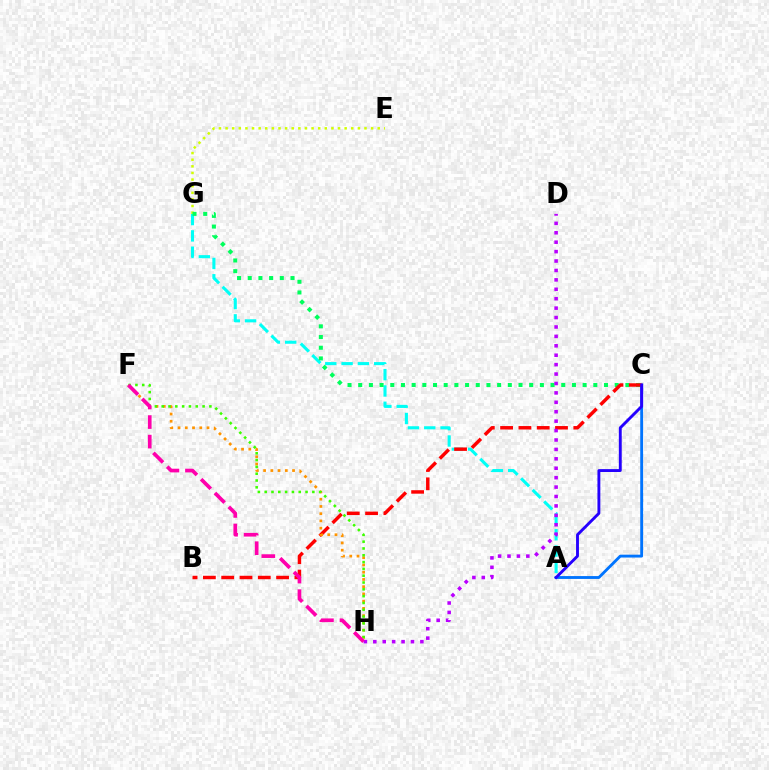{('A', 'G'): [{'color': '#00fff6', 'line_style': 'dashed', 'thickness': 2.22}], ('E', 'G'): [{'color': '#d1ff00', 'line_style': 'dotted', 'thickness': 1.8}], ('C', 'G'): [{'color': '#00ff5c', 'line_style': 'dotted', 'thickness': 2.9}], ('A', 'C'): [{'color': '#0074ff', 'line_style': 'solid', 'thickness': 2.06}, {'color': '#2500ff', 'line_style': 'solid', 'thickness': 2.08}], ('B', 'C'): [{'color': '#ff0000', 'line_style': 'dashed', 'thickness': 2.49}], ('F', 'H'): [{'color': '#ff9400', 'line_style': 'dotted', 'thickness': 1.97}, {'color': '#3dff00', 'line_style': 'dotted', 'thickness': 1.85}, {'color': '#ff00ac', 'line_style': 'dashed', 'thickness': 2.66}], ('D', 'H'): [{'color': '#b900ff', 'line_style': 'dotted', 'thickness': 2.56}]}